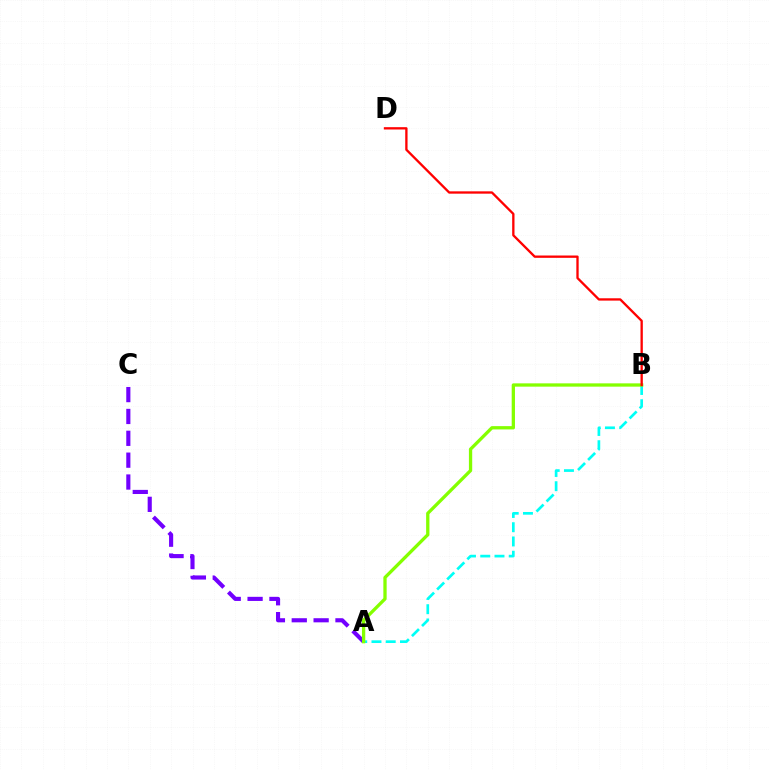{('A', 'B'): [{'color': '#00fff6', 'line_style': 'dashed', 'thickness': 1.94}, {'color': '#84ff00', 'line_style': 'solid', 'thickness': 2.37}], ('A', 'C'): [{'color': '#7200ff', 'line_style': 'dashed', 'thickness': 2.97}], ('B', 'D'): [{'color': '#ff0000', 'line_style': 'solid', 'thickness': 1.67}]}